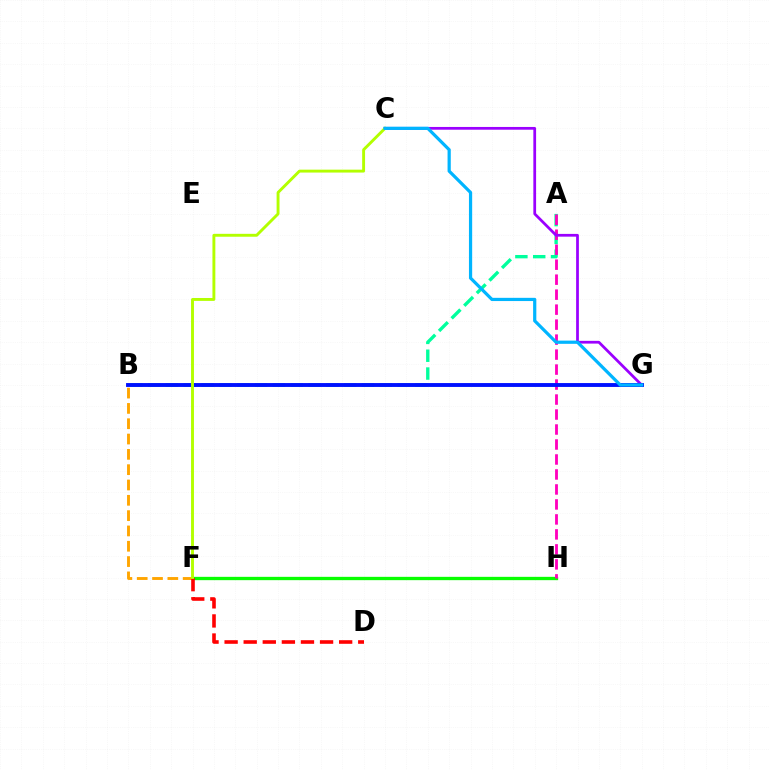{('F', 'H'): [{'color': '#08ff00', 'line_style': 'solid', 'thickness': 2.39}], ('A', 'B'): [{'color': '#00ff9d', 'line_style': 'dashed', 'thickness': 2.42}], ('A', 'H'): [{'color': '#ff00bd', 'line_style': 'dashed', 'thickness': 2.04}], ('C', 'G'): [{'color': '#9b00ff', 'line_style': 'solid', 'thickness': 1.98}, {'color': '#00b5ff', 'line_style': 'solid', 'thickness': 2.31}], ('B', 'F'): [{'color': '#ffa500', 'line_style': 'dashed', 'thickness': 2.08}], ('D', 'F'): [{'color': '#ff0000', 'line_style': 'dashed', 'thickness': 2.59}], ('B', 'G'): [{'color': '#0010ff', 'line_style': 'solid', 'thickness': 2.79}], ('C', 'F'): [{'color': '#b3ff00', 'line_style': 'solid', 'thickness': 2.09}]}